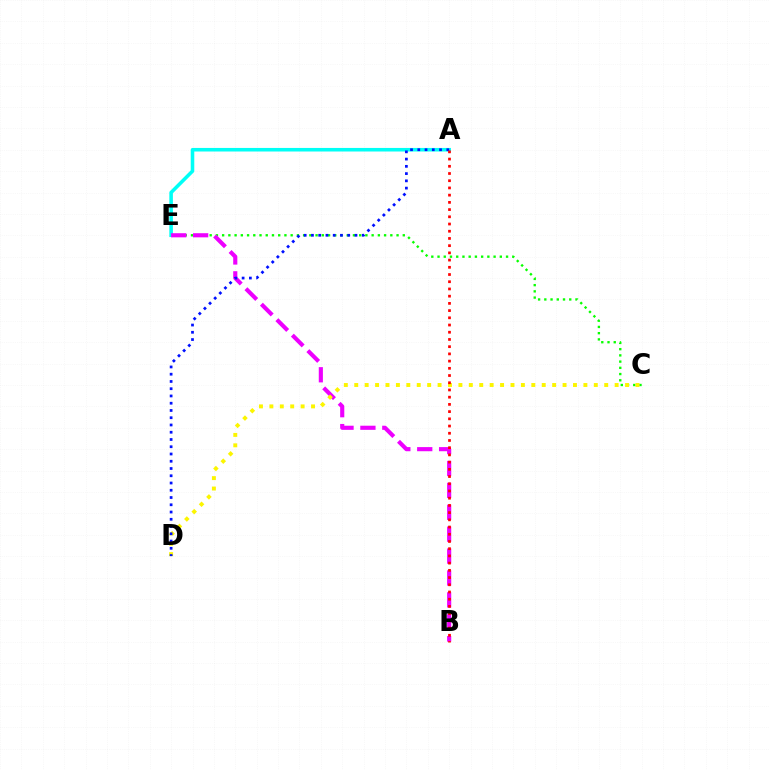{('C', 'E'): [{'color': '#08ff00', 'line_style': 'dotted', 'thickness': 1.69}], ('A', 'E'): [{'color': '#00fff6', 'line_style': 'solid', 'thickness': 2.57}], ('B', 'E'): [{'color': '#ee00ff', 'line_style': 'dashed', 'thickness': 2.97}], ('C', 'D'): [{'color': '#fcf500', 'line_style': 'dotted', 'thickness': 2.83}], ('A', 'D'): [{'color': '#0010ff', 'line_style': 'dotted', 'thickness': 1.97}], ('A', 'B'): [{'color': '#ff0000', 'line_style': 'dotted', 'thickness': 1.96}]}